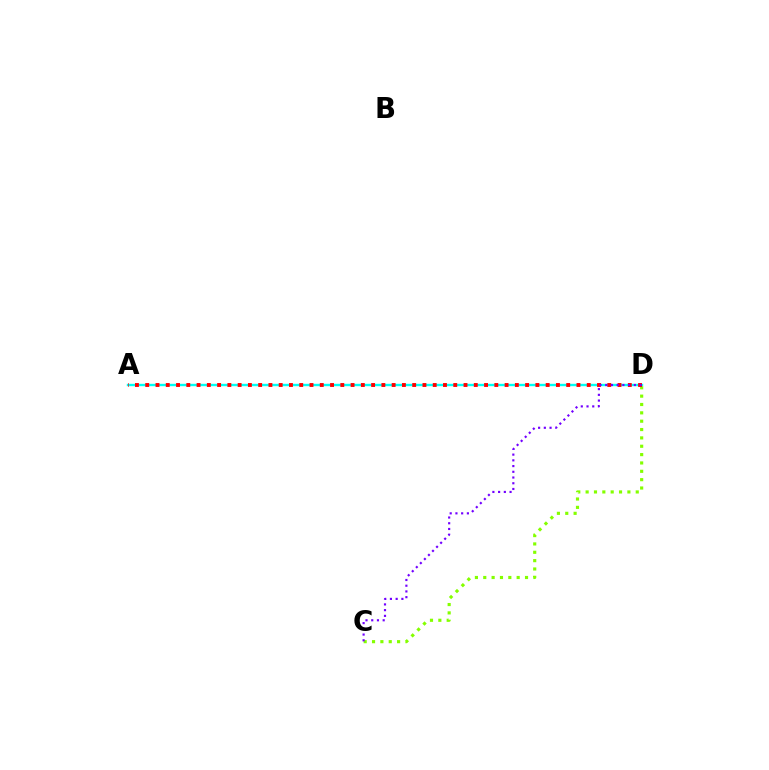{('A', 'D'): [{'color': '#00fff6', 'line_style': 'solid', 'thickness': 1.72}, {'color': '#ff0000', 'line_style': 'dotted', 'thickness': 2.79}], ('C', 'D'): [{'color': '#84ff00', 'line_style': 'dotted', 'thickness': 2.27}, {'color': '#7200ff', 'line_style': 'dotted', 'thickness': 1.56}]}